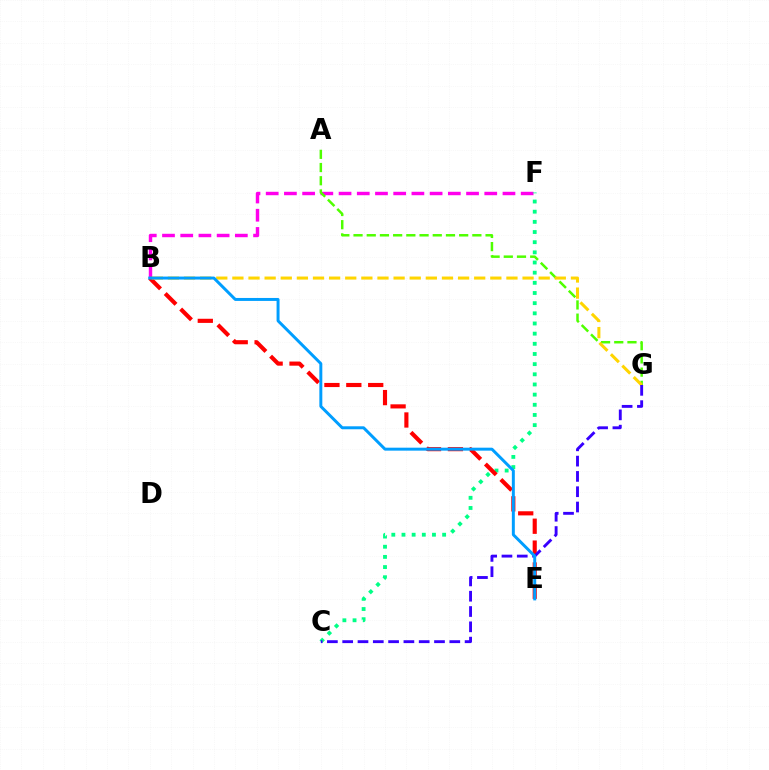{('B', 'F'): [{'color': '#ff00ed', 'line_style': 'dashed', 'thickness': 2.47}], ('C', 'F'): [{'color': '#00ff86', 'line_style': 'dotted', 'thickness': 2.76}], ('B', 'E'): [{'color': '#ff0000', 'line_style': 'dashed', 'thickness': 2.97}, {'color': '#009eff', 'line_style': 'solid', 'thickness': 2.13}], ('A', 'G'): [{'color': '#4fff00', 'line_style': 'dashed', 'thickness': 1.79}], ('B', 'G'): [{'color': '#ffd500', 'line_style': 'dashed', 'thickness': 2.19}], ('C', 'G'): [{'color': '#3700ff', 'line_style': 'dashed', 'thickness': 2.08}]}